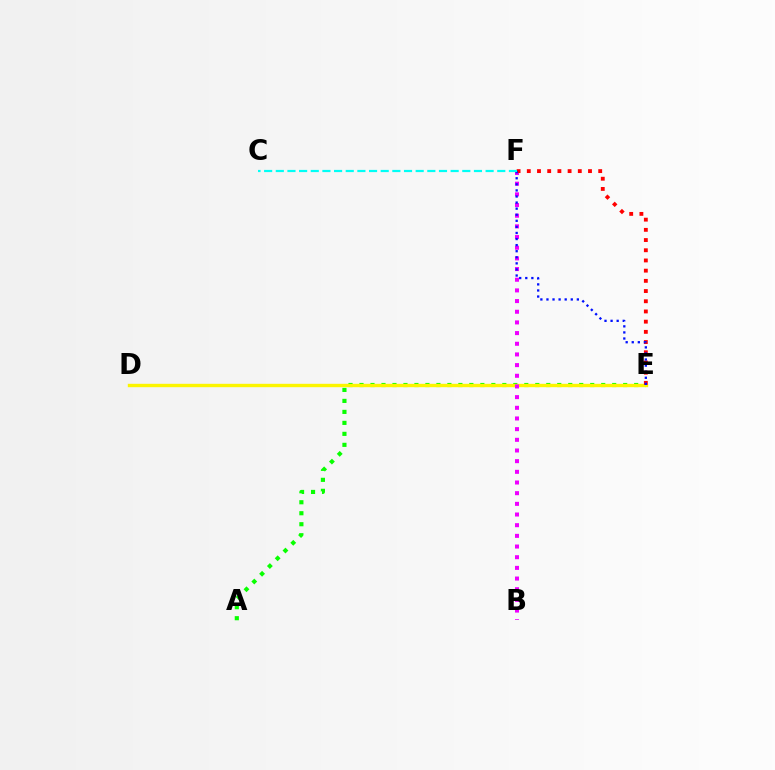{('A', 'E'): [{'color': '#08ff00', 'line_style': 'dotted', 'thickness': 2.99}], ('D', 'E'): [{'color': '#fcf500', 'line_style': 'solid', 'thickness': 2.44}], ('B', 'F'): [{'color': '#ee00ff', 'line_style': 'dotted', 'thickness': 2.9}], ('E', 'F'): [{'color': '#ff0000', 'line_style': 'dotted', 'thickness': 2.77}, {'color': '#0010ff', 'line_style': 'dotted', 'thickness': 1.65}], ('C', 'F'): [{'color': '#00fff6', 'line_style': 'dashed', 'thickness': 1.58}]}